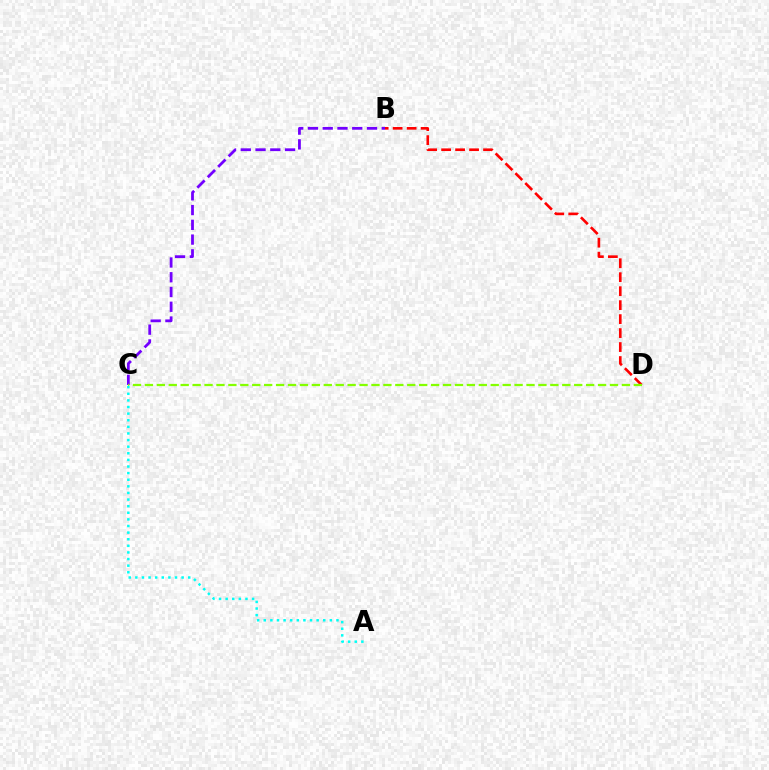{('B', 'C'): [{'color': '#7200ff', 'line_style': 'dashed', 'thickness': 2.01}], ('B', 'D'): [{'color': '#ff0000', 'line_style': 'dashed', 'thickness': 1.9}], ('C', 'D'): [{'color': '#84ff00', 'line_style': 'dashed', 'thickness': 1.62}], ('A', 'C'): [{'color': '#00fff6', 'line_style': 'dotted', 'thickness': 1.8}]}